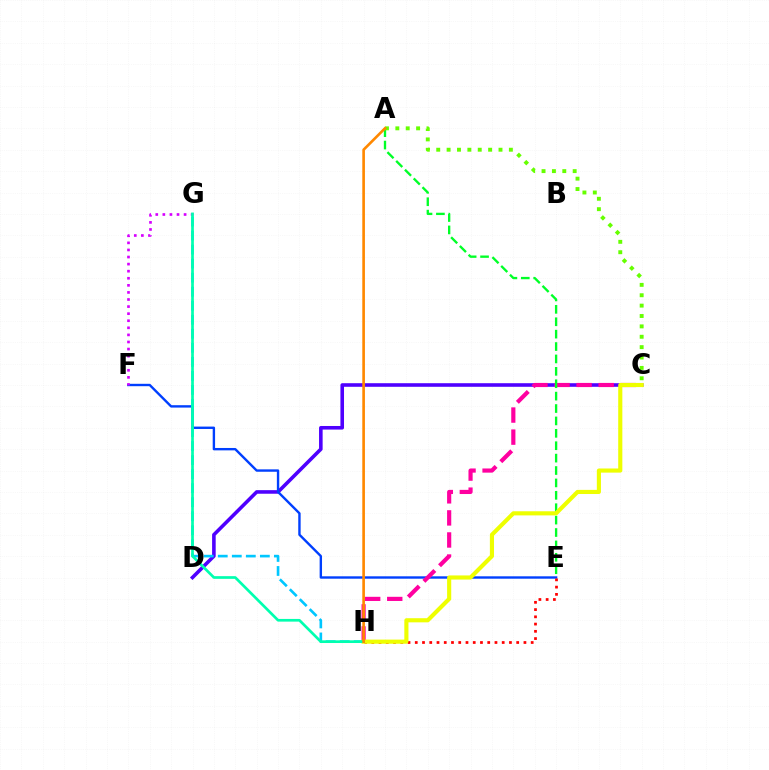{('C', 'D'): [{'color': '#4f00ff', 'line_style': 'solid', 'thickness': 2.58}], ('E', 'F'): [{'color': '#003fff', 'line_style': 'solid', 'thickness': 1.72}], ('C', 'H'): [{'color': '#ff00a0', 'line_style': 'dashed', 'thickness': 3.0}, {'color': '#eeff00', 'line_style': 'solid', 'thickness': 2.97}], ('A', 'E'): [{'color': '#00ff27', 'line_style': 'dashed', 'thickness': 1.68}], ('E', 'H'): [{'color': '#ff0000', 'line_style': 'dotted', 'thickness': 1.97}], ('G', 'H'): [{'color': '#00c7ff', 'line_style': 'dashed', 'thickness': 1.91}, {'color': '#00ffaf', 'line_style': 'solid', 'thickness': 1.94}], ('A', 'C'): [{'color': '#66ff00', 'line_style': 'dotted', 'thickness': 2.82}], ('F', 'G'): [{'color': '#d600ff', 'line_style': 'dotted', 'thickness': 1.92}], ('A', 'H'): [{'color': '#ff8800', 'line_style': 'solid', 'thickness': 1.9}]}